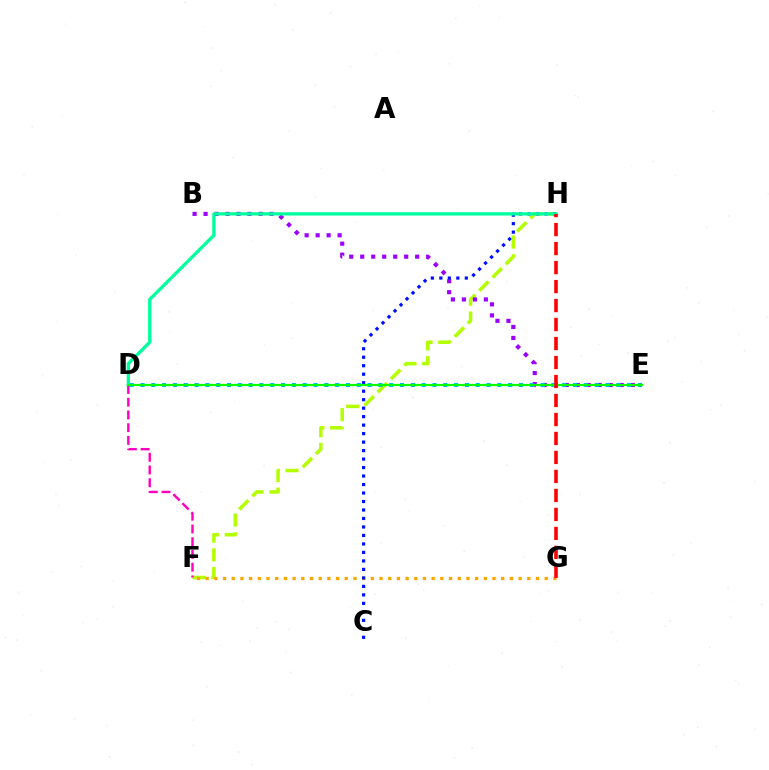{('F', 'H'): [{'color': '#b3ff00', 'line_style': 'dashed', 'thickness': 2.55}], ('F', 'G'): [{'color': '#ffa500', 'line_style': 'dotted', 'thickness': 2.36}], ('B', 'E'): [{'color': '#9b00ff', 'line_style': 'dotted', 'thickness': 2.99}], ('D', 'E'): [{'color': '#00b5ff', 'line_style': 'dotted', 'thickness': 2.94}, {'color': '#08ff00', 'line_style': 'solid', 'thickness': 1.56}], ('C', 'H'): [{'color': '#0010ff', 'line_style': 'dotted', 'thickness': 2.31}], ('D', 'H'): [{'color': '#00ff9d', 'line_style': 'solid', 'thickness': 2.37}], ('D', 'F'): [{'color': '#ff00bd', 'line_style': 'dashed', 'thickness': 1.73}], ('G', 'H'): [{'color': '#ff0000', 'line_style': 'dashed', 'thickness': 2.58}]}